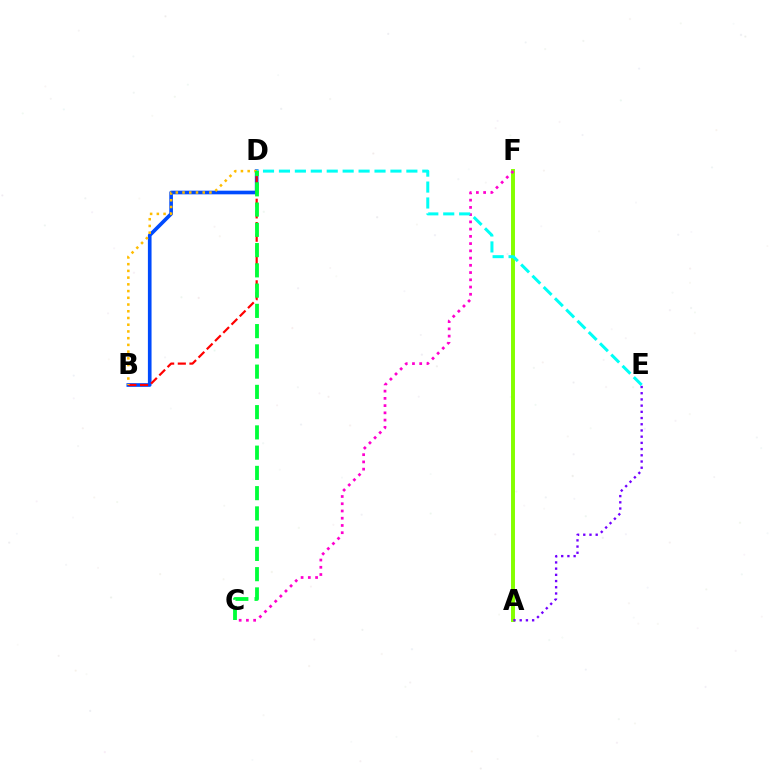{('B', 'D'): [{'color': '#004bff', 'line_style': 'solid', 'thickness': 2.63}, {'color': '#ff0000', 'line_style': 'dashed', 'thickness': 1.58}, {'color': '#ffbd00', 'line_style': 'dotted', 'thickness': 1.83}], ('A', 'F'): [{'color': '#84ff00', 'line_style': 'solid', 'thickness': 2.83}], ('C', 'F'): [{'color': '#ff00cf', 'line_style': 'dotted', 'thickness': 1.97}], ('A', 'E'): [{'color': '#7200ff', 'line_style': 'dotted', 'thickness': 1.69}], ('D', 'E'): [{'color': '#00fff6', 'line_style': 'dashed', 'thickness': 2.16}], ('C', 'D'): [{'color': '#00ff39', 'line_style': 'dashed', 'thickness': 2.75}]}